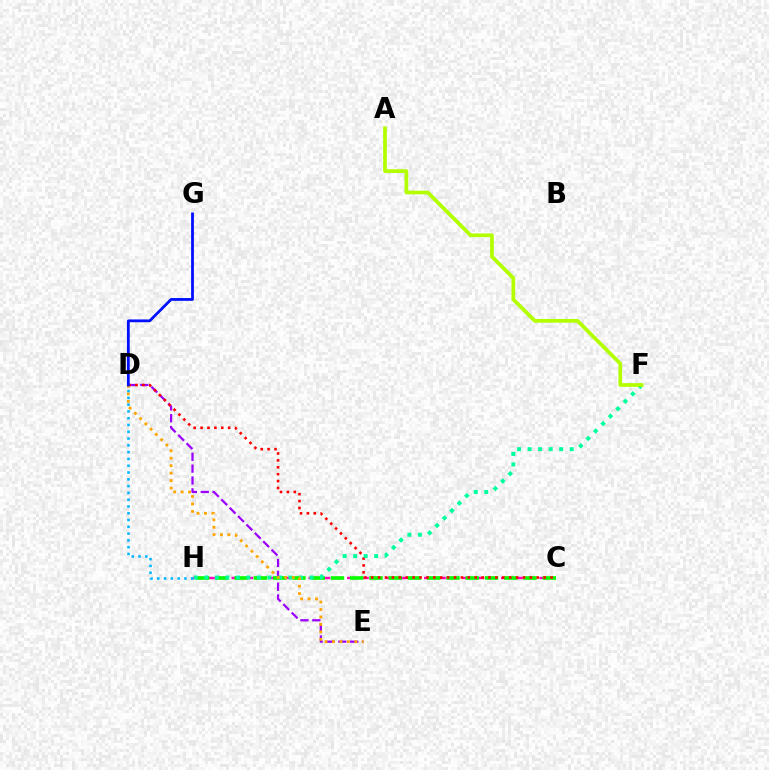{('D', 'E'): [{'color': '#9b00ff', 'line_style': 'dashed', 'thickness': 1.61}, {'color': '#ffa500', 'line_style': 'dotted', 'thickness': 2.03}], ('C', 'H'): [{'color': '#ff00bd', 'line_style': 'dashed', 'thickness': 1.74}, {'color': '#08ff00', 'line_style': 'dashed', 'thickness': 2.62}], ('C', 'D'): [{'color': '#ff0000', 'line_style': 'dotted', 'thickness': 1.87}], ('F', 'H'): [{'color': '#00ff9d', 'line_style': 'dotted', 'thickness': 2.86}], ('D', 'H'): [{'color': '#00b5ff', 'line_style': 'dotted', 'thickness': 1.84}], ('D', 'G'): [{'color': '#0010ff', 'line_style': 'solid', 'thickness': 2.01}], ('A', 'F'): [{'color': '#b3ff00', 'line_style': 'solid', 'thickness': 2.69}]}